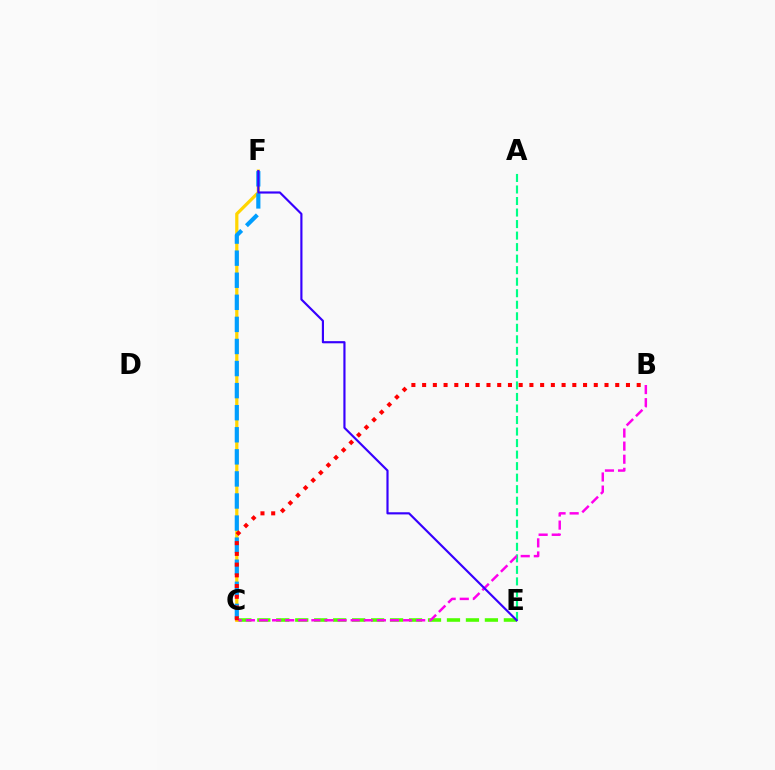{('A', 'E'): [{'color': '#00ff86', 'line_style': 'dashed', 'thickness': 1.57}], ('C', 'E'): [{'color': '#4fff00', 'line_style': 'dashed', 'thickness': 2.58}], ('B', 'C'): [{'color': '#ff00ed', 'line_style': 'dashed', 'thickness': 1.78}, {'color': '#ff0000', 'line_style': 'dotted', 'thickness': 2.91}], ('C', 'F'): [{'color': '#ffd500', 'line_style': 'solid', 'thickness': 2.32}, {'color': '#009eff', 'line_style': 'dashed', 'thickness': 3.0}], ('E', 'F'): [{'color': '#3700ff', 'line_style': 'solid', 'thickness': 1.56}]}